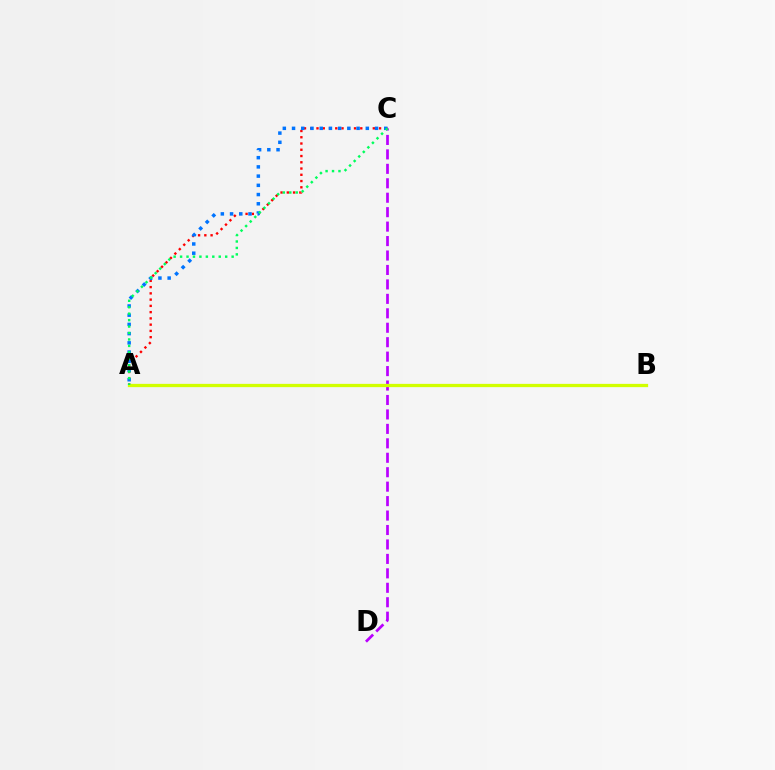{('A', 'C'): [{'color': '#ff0000', 'line_style': 'dotted', 'thickness': 1.7}, {'color': '#0074ff', 'line_style': 'dotted', 'thickness': 2.51}, {'color': '#00ff5c', 'line_style': 'dotted', 'thickness': 1.75}], ('C', 'D'): [{'color': '#b900ff', 'line_style': 'dashed', 'thickness': 1.96}], ('A', 'B'): [{'color': '#d1ff00', 'line_style': 'solid', 'thickness': 2.36}]}